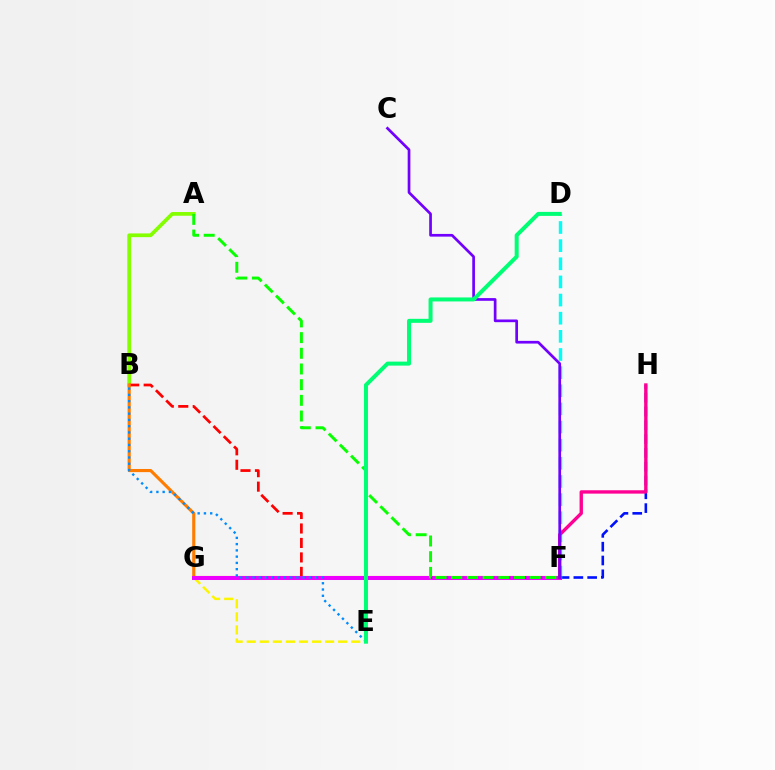{('E', 'G'): [{'color': '#fcf500', 'line_style': 'dashed', 'thickness': 1.77}], ('A', 'B'): [{'color': '#84ff00', 'line_style': 'solid', 'thickness': 2.68}], ('B', 'F'): [{'color': '#ff0000', 'line_style': 'dashed', 'thickness': 1.97}, {'color': '#ff7c00', 'line_style': 'solid', 'thickness': 2.25}], ('F', 'H'): [{'color': '#0010ff', 'line_style': 'dashed', 'thickness': 1.88}, {'color': '#ff0094', 'line_style': 'solid', 'thickness': 2.43}], ('D', 'F'): [{'color': '#00fff6', 'line_style': 'dashed', 'thickness': 2.46}], ('F', 'G'): [{'color': '#ee00ff', 'line_style': 'solid', 'thickness': 2.89}], ('B', 'E'): [{'color': '#008cff', 'line_style': 'dotted', 'thickness': 1.7}], ('A', 'F'): [{'color': '#08ff00', 'line_style': 'dashed', 'thickness': 2.13}], ('C', 'F'): [{'color': '#7200ff', 'line_style': 'solid', 'thickness': 1.94}], ('D', 'E'): [{'color': '#00ff74', 'line_style': 'solid', 'thickness': 2.88}]}